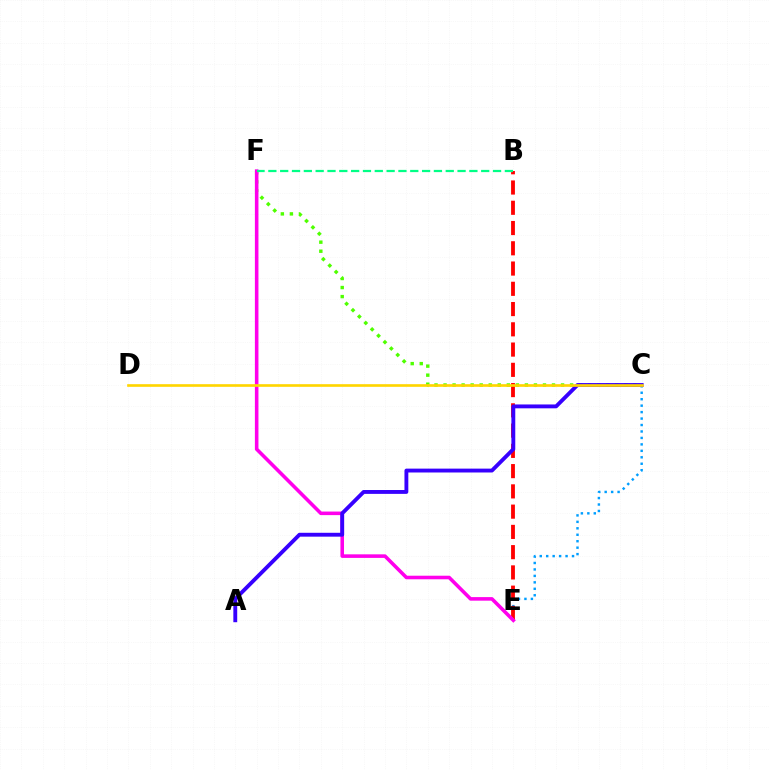{('C', 'E'): [{'color': '#009eff', 'line_style': 'dotted', 'thickness': 1.75}], ('C', 'F'): [{'color': '#4fff00', 'line_style': 'dotted', 'thickness': 2.46}], ('B', 'E'): [{'color': '#ff0000', 'line_style': 'dashed', 'thickness': 2.75}], ('E', 'F'): [{'color': '#ff00ed', 'line_style': 'solid', 'thickness': 2.57}], ('A', 'C'): [{'color': '#3700ff', 'line_style': 'solid', 'thickness': 2.78}], ('B', 'F'): [{'color': '#00ff86', 'line_style': 'dashed', 'thickness': 1.61}], ('C', 'D'): [{'color': '#ffd500', 'line_style': 'solid', 'thickness': 1.91}]}